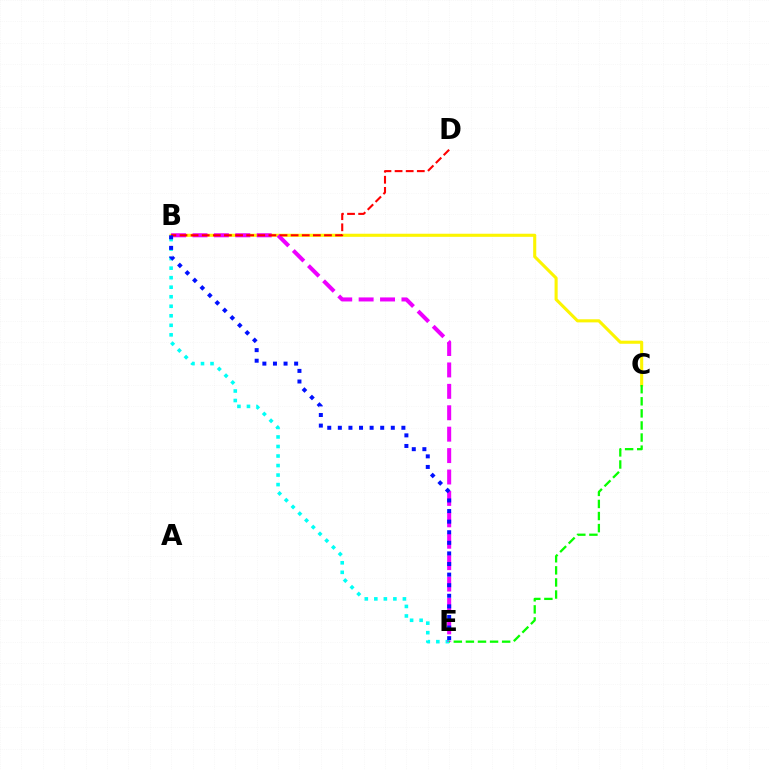{('B', 'E'): [{'color': '#00fff6', 'line_style': 'dotted', 'thickness': 2.59}, {'color': '#ee00ff', 'line_style': 'dashed', 'thickness': 2.91}, {'color': '#0010ff', 'line_style': 'dotted', 'thickness': 2.88}], ('B', 'C'): [{'color': '#fcf500', 'line_style': 'solid', 'thickness': 2.22}], ('B', 'D'): [{'color': '#ff0000', 'line_style': 'dashed', 'thickness': 1.51}], ('C', 'E'): [{'color': '#08ff00', 'line_style': 'dashed', 'thickness': 1.64}]}